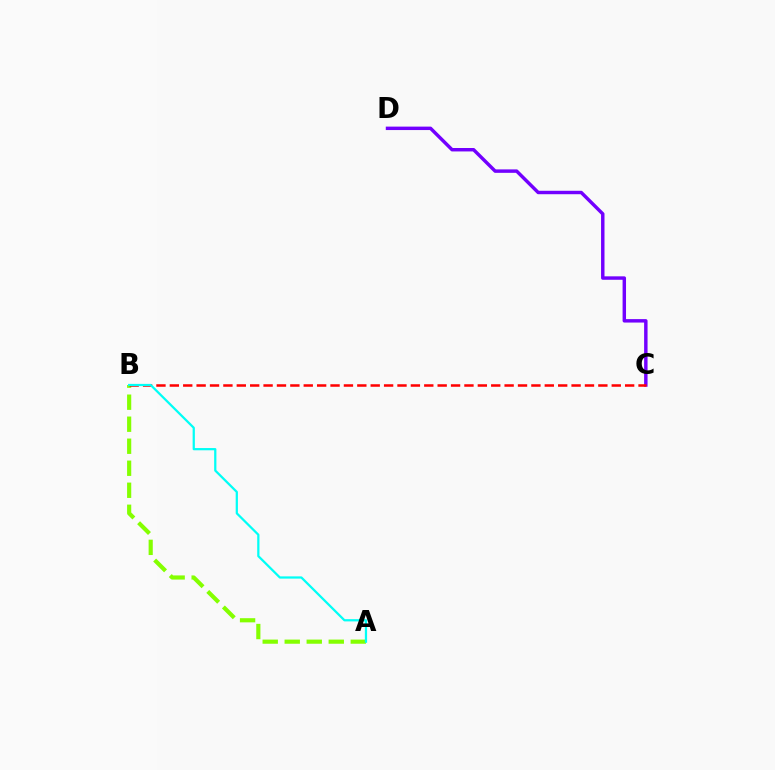{('A', 'B'): [{'color': '#84ff00', 'line_style': 'dashed', 'thickness': 2.99}, {'color': '#00fff6', 'line_style': 'solid', 'thickness': 1.61}], ('C', 'D'): [{'color': '#7200ff', 'line_style': 'solid', 'thickness': 2.48}], ('B', 'C'): [{'color': '#ff0000', 'line_style': 'dashed', 'thickness': 1.82}]}